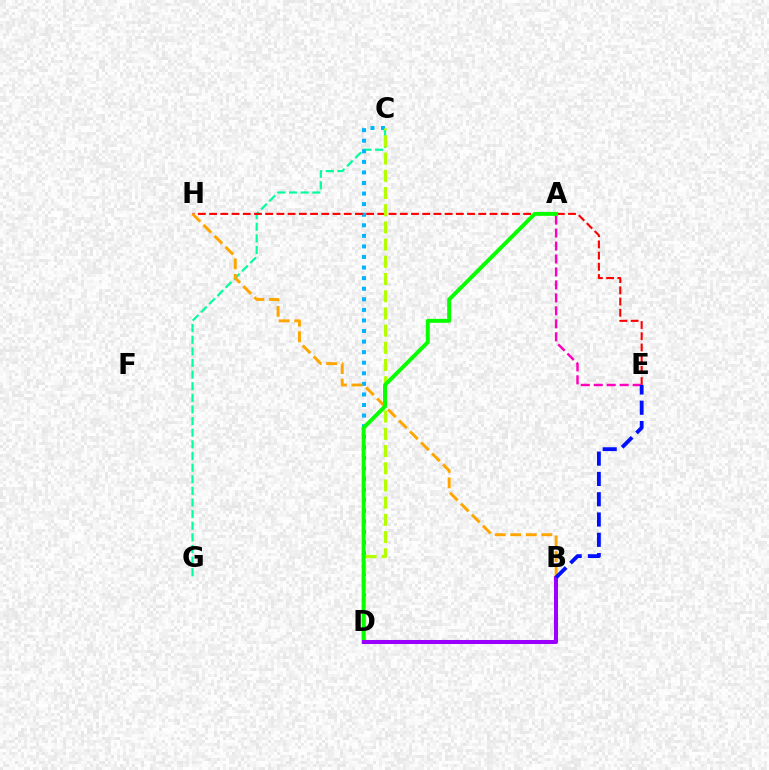{('C', 'G'): [{'color': '#00ff9d', 'line_style': 'dashed', 'thickness': 1.58}], ('C', 'D'): [{'color': '#00b5ff', 'line_style': 'dotted', 'thickness': 2.87}, {'color': '#b3ff00', 'line_style': 'dashed', 'thickness': 2.34}], ('E', 'H'): [{'color': '#ff0000', 'line_style': 'dashed', 'thickness': 1.52}], ('A', 'E'): [{'color': '#ff00bd', 'line_style': 'dashed', 'thickness': 1.76}], ('B', 'H'): [{'color': '#ffa500', 'line_style': 'dashed', 'thickness': 2.11}], ('A', 'D'): [{'color': '#08ff00', 'line_style': 'solid', 'thickness': 2.84}], ('B', 'D'): [{'color': '#9b00ff', 'line_style': 'solid', 'thickness': 2.9}], ('B', 'E'): [{'color': '#0010ff', 'line_style': 'dashed', 'thickness': 2.76}]}